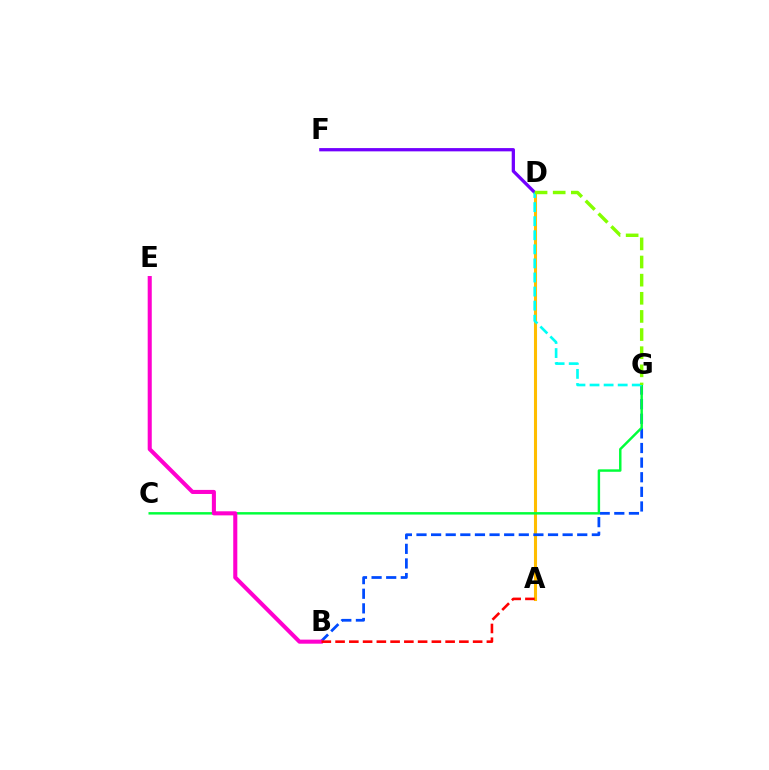{('A', 'D'): [{'color': '#ffbd00', 'line_style': 'solid', 'thickness': 2.21}], ('D', 'F'): [{'color': '#7200ff', 'line_style': 'solid', 'thickness': 2.35}], ('B', 'G'): [{'color': '#004bff', 'line_style': 'dashed', 'thickness': 1.99}], ('C', 'G'): [{'color': '#00ff39', 'line_style': 'solid', 'thickness': 1.76}], ('B', 'E'): [{'color': '#ff00cf', 'line_style': 'solid', 'thickness': 2.93}], ('A', 'B'): [{'color': '#ff0000', 'line_style': 'dashed', 'thickness': 1.87}], ('D', 'G'): [{'color': '#00fff6', 'line_style': 'dashed', 'thickness': 1.91}, {'color': '#84ff00', 'line_style': 'dashed', 'thickness': 2.46}]}